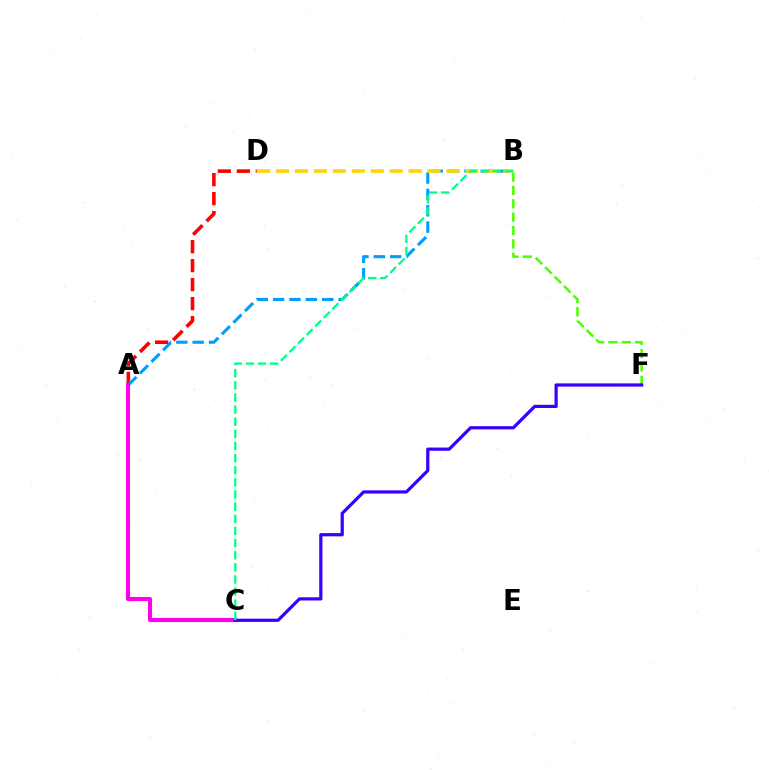{('A', 'D'): [{'color': '#ff0000', 'line_style': 'dashed', 'thickness': 2.58}], ('A', 'B'): [{'color': '#009eff', 'line_style': 'dashed', 'thickness': 2.22}], ('B', 'D'): [{'color': '#ffd500', 'line_style': 'dashed', 'thickness': 2.57}], ('B', 'F'): [{'color': '#4fff00', 'line_style': 'dashed', 'thickness': 1.82}], ('A', 'C'): [{'color': '#ff00ed', 'line_style': 'solid', 'thickness': 2.94}], ('C', 'F'): [{'color': '#3700ff', 'line_style': 'solid', 'thickness': 2.32}], ('B', 'C'): [{'color': '#00ff86', 'line_style': 'dashed', 'thickness': 1.65}]}